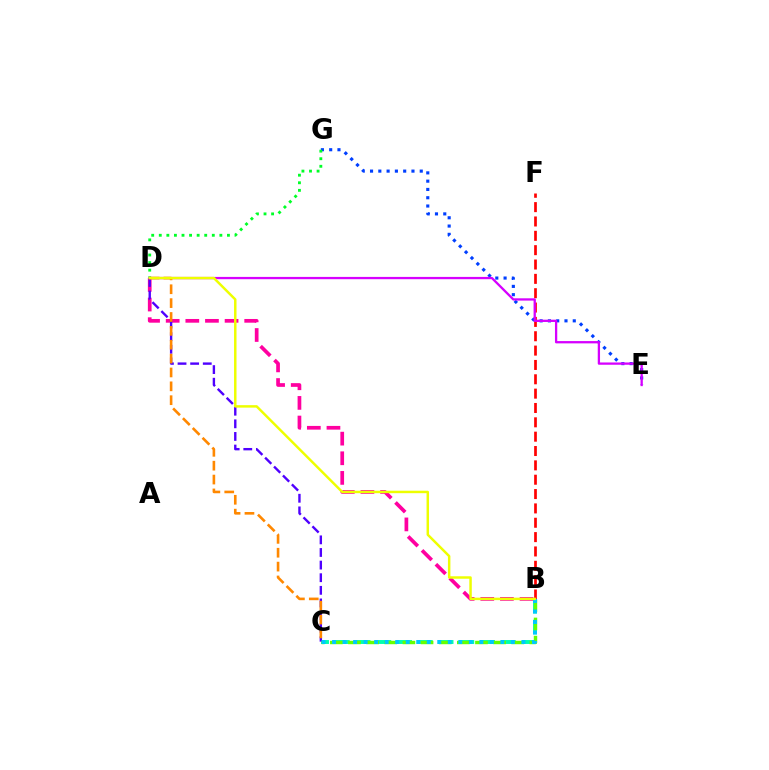{('B', 'D'): [{'color': '#ff00a0', 'line_style': 'dashed', 'thickness': 2.67}, {'color': '#eeff00', 'line_style': 'solid', 'thickness': 1.78}], ('B', 'C'): [{'color': '#00ffaf', 'line_style': 'dashed', 'thickness': 2.82}, {'color': '#66ff00', 'line_style': 'dashed', 'thickness': 2.46}, {'color': '#00c7ff', 'line_style': 'dotted', 'thickness': 2.86}], ('C', 'D'): [{'color': '#4f00ff', 'line_style': 'dashed', 'thickness': 1.71}, {'color': '#ff8800', 'line_style': 'dashed', 'thickness': 1.88}], ('B', 'F'): [{'color': '#ff0000', 'line_style': 'dashed', 'thickness': 1.95}], ('E', 'G'): [{'color': '#003fff', 'line_style': 'dotted', 'thickness': 2.25}], ('D', 'G'): [{'color': '#00ff27', 'line_style': 'dotted', 'thickness': 2.06}], ('D', 'E'): [{'color': '#d600ff', 'line_style': 'solid', 'thickness': 1.65}]}